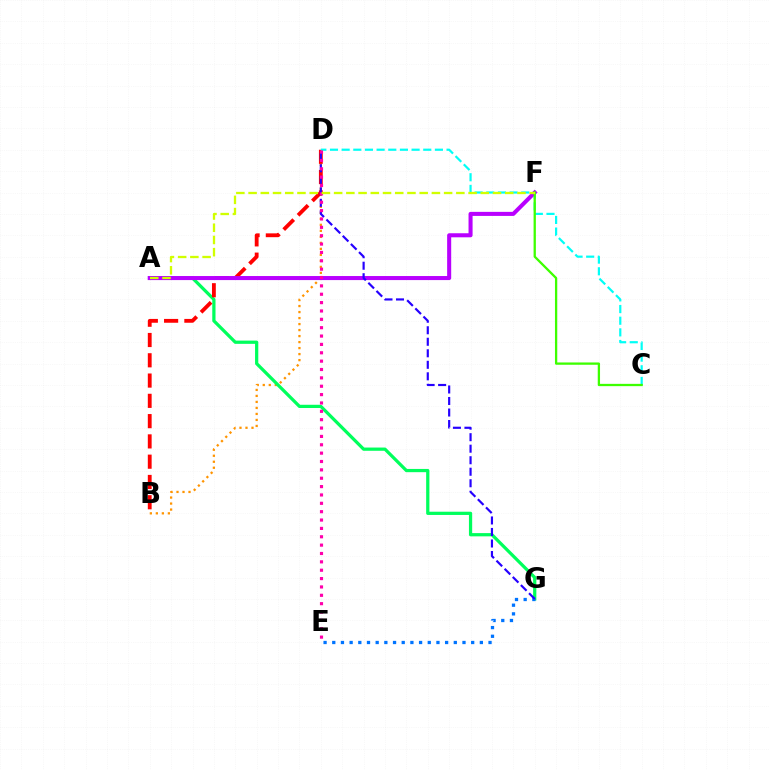{('B', 'D'): [{'color': '#ff9400', 'line_style': 'dotted', 'thickness': 1.63}, {'color': '#ff0000', 'line_style': 'dashed', 'thickness': 2.75}], ('A', 'G'): [{'color': '#00ff5c', 'line_style': 'solid', 'thickness': 2.33}], ('E', 'G'): [{'color': '#0074ff', 'line_style': 'dotted', 'thickness': 2.36}], ('C', 'D'): [{'color': '#00fff6', 'line_style': 'dashed', 'thickness': 1.58}], ('A', 'F'): [{'color': '#b900ff', 'line_style': 'solid', 'thickness': 2.92}, {'color': '#d1ff00', 'line_style': 'dashed', 'thickness': 1.66}], ('D', 'G'): [{'color': '#2500ff', 'line_style': 'dashed', 'thickness': 1.56}], ('C', 'F'): [{'color': '#3dff00', 'line_style': 'solid', 'thickness': 1.65}], ('D', 'E'): [{'color': '#ff00ac', 'line_style': 'dotted', 'thickness': 2.27}]}